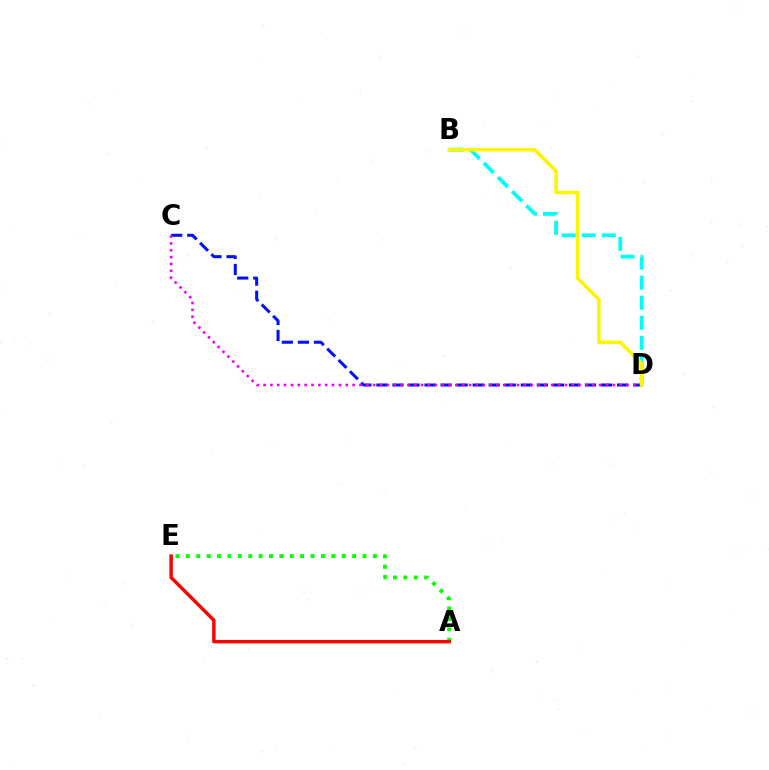{('C', 'D'): [{'color': '#0010ff', 'line_style': 'dashed', 'thickness': 2.18}, {'color': '#ee00ff', 'line_style': 'dotted', 'thickness': 1.86}], ('B', 'D'): [{'color': '#00fff6', 'line_style': 'dashed', 'thickness': 2.73}, {'color': '#fcf500', 'line_style': 'solid', 'thickness': 2.55}], ('A', 'E'): [{'color': '#08ff00', 'line_style': 'dotted', 'thickness': 2.82}, {'color': '#ff0000', 'line_style': 'solid', 'thickness': 2.47}]}